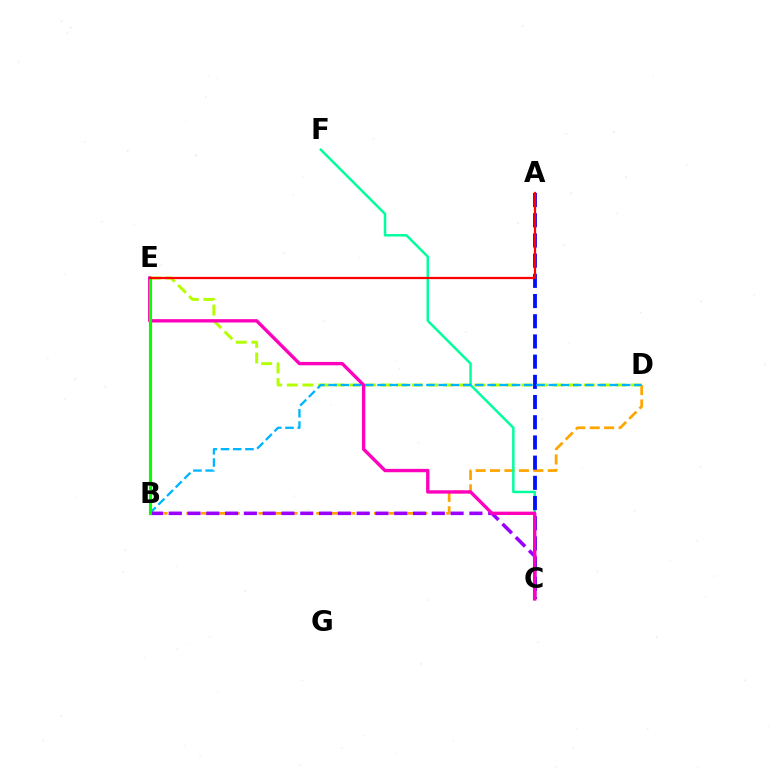{('B', 'D'): [{'color': '#ffa500', 'line_style': 'dashed', 'thickness': 1.96}, {'color': '#00b5ff', 'line_style': 'dashed', 'thickness': 1.66}], ('C', 'F'): [{'color': '#00ff9d', 'line_style': 'solid', 'thickness': 1.78}], ('D', 'E'): [{'color': '#b3ff00', 'line_style': 'dashed', 'thickness': 2.12}], ('A', 'C'): [{'color': '#0010ff', 'line_style': 'dashed', 'thickness': 2.74}], ('B', 'C'): [{'color': '#9b00ff', 'line_style': 'dashed', 'thickness': 2.55}], ('C', 'E'): [{'color': '#ff00bd', 'line_style': 'solid', 'thickness': 2.42}], ('B', 'E'): [{'color': '#08ff00', 'line_style': 'solid', 'thickness': 2.24}], ('A', 'E'): [{'color': '#ff0000', 'line_style': 'solid', 'thickness': 1.63}]}